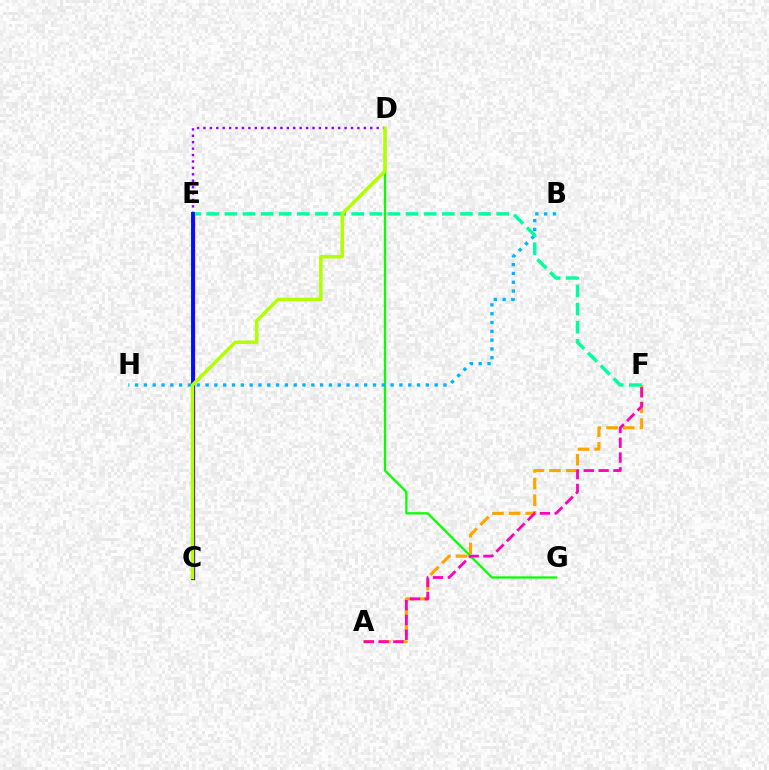{('A', 'F'): [{'color': '#ffa500', 'line_style': 'dashed', 'thickness': 2.26}, {'color': '#ff00bd', 'line_style': 'dashed', 'thickness': 2.01}], ('D', 'G'): [{'color': '#08ff00', 'line_style': 'solid', 'thickness': 1.64}], ('C', 'E'): [{'color': '#ff0000', 'line_style': 'solid', 'thickness': 2.42}, {'color': '#0010ff', 'line_style': 'solid', 'thickness': 2.79}], ('D', 'E'): [{'color': '#9b00ff', 'line_style': 'dotted', 'thickness': 1.74}], ('B', 'H'): [{'color': '#00b5ff', 'line_style': 'dotted', 'thickness': 2.39}], ('E', 'F'): [{'color': '#00ff9d', 'line_style': 'dashed', 'thickness': 2.46}], ('C', 'D'): [{'color': '#b3ff00', 'line_style': 'solid', 'thickness': 2.5}]}